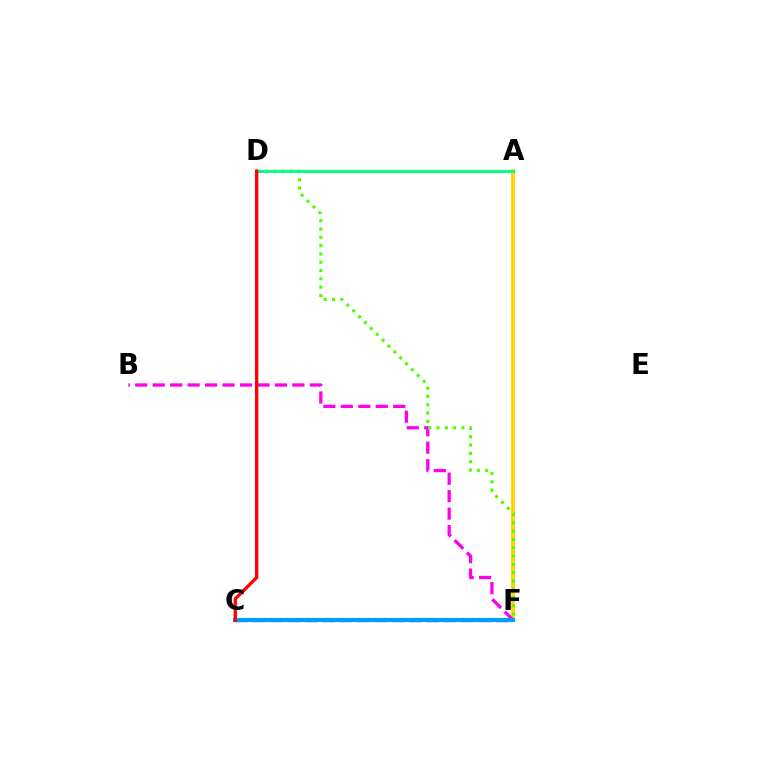{('C', 'F'): [{'color': '#3700ff', 'line_style': 'dashed', 'thickness': 2.36}, {'color': '#009eff', 'line_style': 'solid', 'thickness': 2.98}], ('A', 'F'): [{'color': '#ffd500', 'line_style': 'solid', 'thickness': 2.77}], ('B', 'F'): [{'color': '#ff00ed', 'line_style': 'dashed', 'thickness': 2.37}], ('D', 'F'): [{'color': '#4fff00', 'line_style': 'dotted', 'thickness': 2.26}], ('A', 'D'): [{'color': '#00ff86', 'line_style': 'solid', 'thickness': 2.07}], ('C', 'D'): [{'color': '#ff0000', 'line_style': 'solid', 'thickness': 2.37}]}